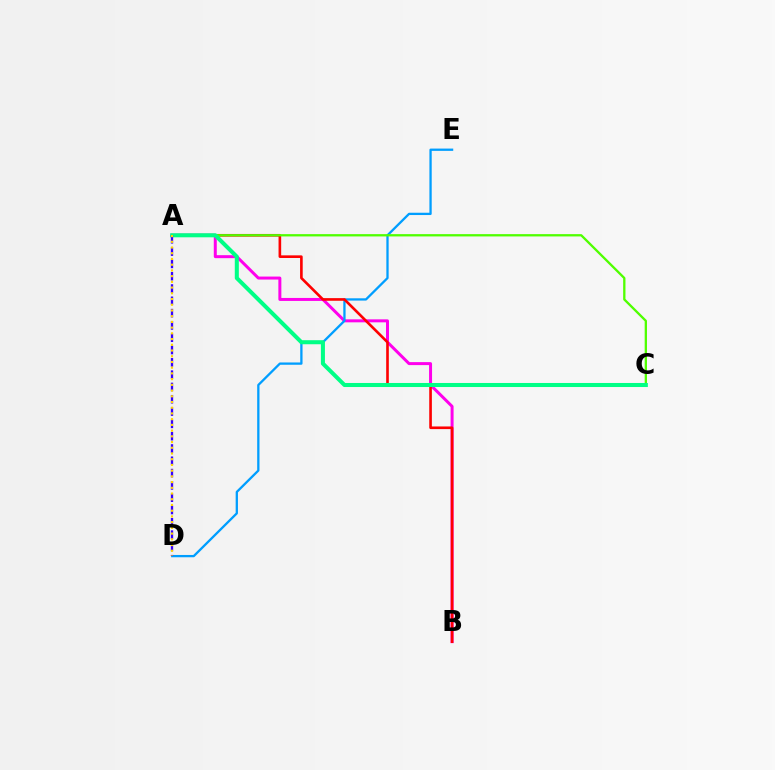{('A', 'B'): [{'color': '#ff00ed', 'line_style': 'solid', 'thickness': 2.15}, {'color': '#ff0000', 'line_style': 'solid', 'thickness': 1.9}], ('D', 'E'): [{'color': '#009eff', 'line_style': 'solid', 'thickness': 1.65}], ('A', 'C'): [{'color': '#4fff00', 'line_style': 'solid', 'thickness': 1.66}, {'color': '#00ff86', 'line_style': 'solid', 'thickness': 2.91}], ('A', 'D'): [{'color': '#3700ff', 'line_style': 'dashed', 'thickness': 1.67}, {'color': '#ffd500', 'line_style': 'dotted', 'thickness': 1.55}]}